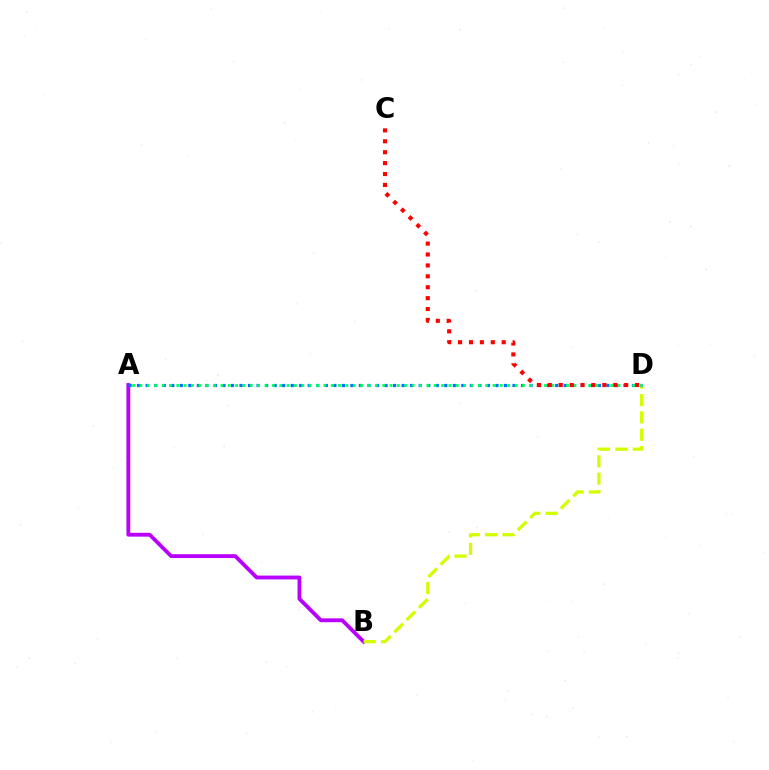{('A', 'B'): [{'color': '#b900ff', 'line_style': 'solid', 'thickness': 2.76}], ('B', 'D'): [{'color': '#d1ff00', 'line_style': 'dashed', 'thickness': 2.36}], ('A', 'D'): [{'color': '#0074ff', 'line_style': 'dotted', 'thickness': 2.32}, {'color': '#00ff5c', 'line_style': 'dotted', 'thickness': 2.0}], ('C', 'D'): [{'color': '#ff0000', 'line_style': 'dotted', 'thickness': 2.96}]}